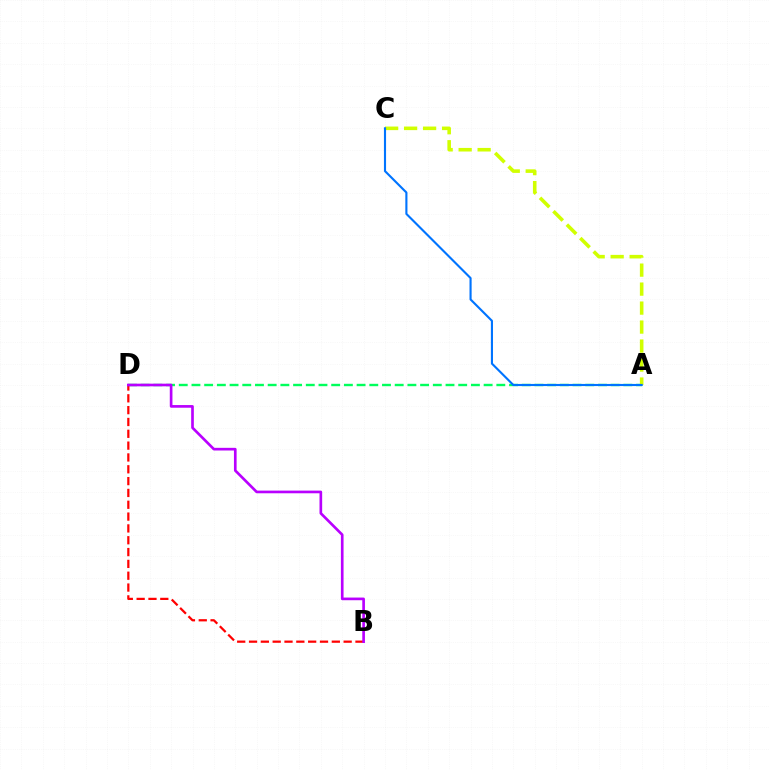{('A', 'D'): [{'color': '#00ff5c', 'line_style': 'dashed', 'thickness': 1.73}], ('B', 'D'): [{'color': '#ff0000', 'line_style': 'dashed', 'thickness': 1.61}, {'color': '#b900ff', 'line_style': 'solid', 'thickness': 1.92}], ('A', 'C'): [{'color': '#d1ff00', 'line_style': 'dashed', 'thickness': 2.58}, {'color': '#0074ff', 'line_style': 'solid', 'thickness': 1.53}]}